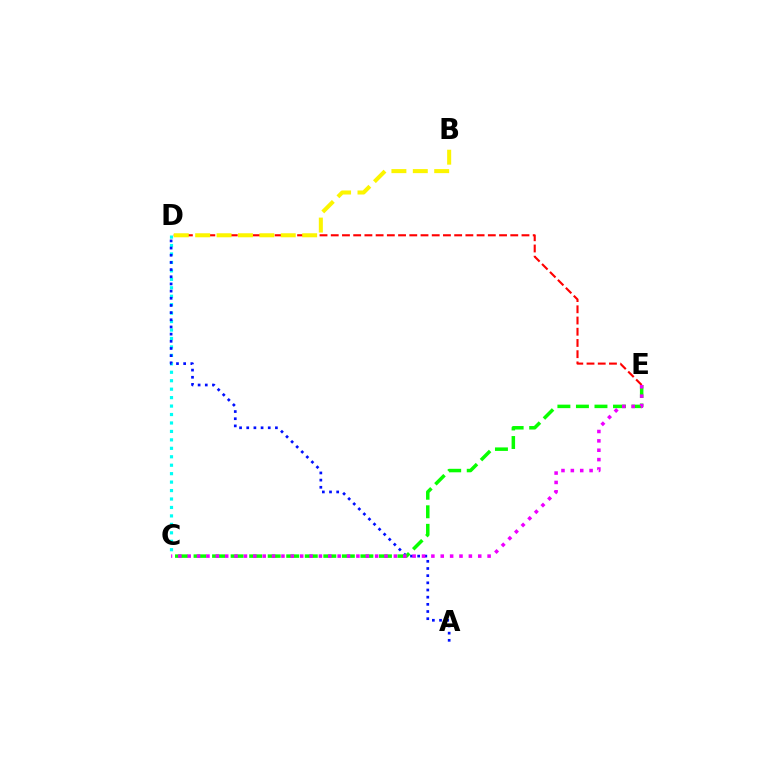{('C', 'D'): [{'color': '#00fff6', 'line_style': 'dotted', 'thickness': 2.3}], ('D', 'E'): [{'color': '#ff0000', 'line_style': 'dashed', 'thickness': 1.52}], ('A', 'D'): [{'color': '#0010ff', 'line_style': 'dotted', 'thickness': 1.95}], ('C', 'E'): [{'color': '#08ff00', 'line_style': 'dashed', 'thickness': 2.52}, {'color': '#ee00ff', 'line_style': 'dotted', 'thickness': 2.55}], ('B', 'D'): [{'color': '#fcf500', 'line_style': 'dashed', 'thickness': 2.91}]}